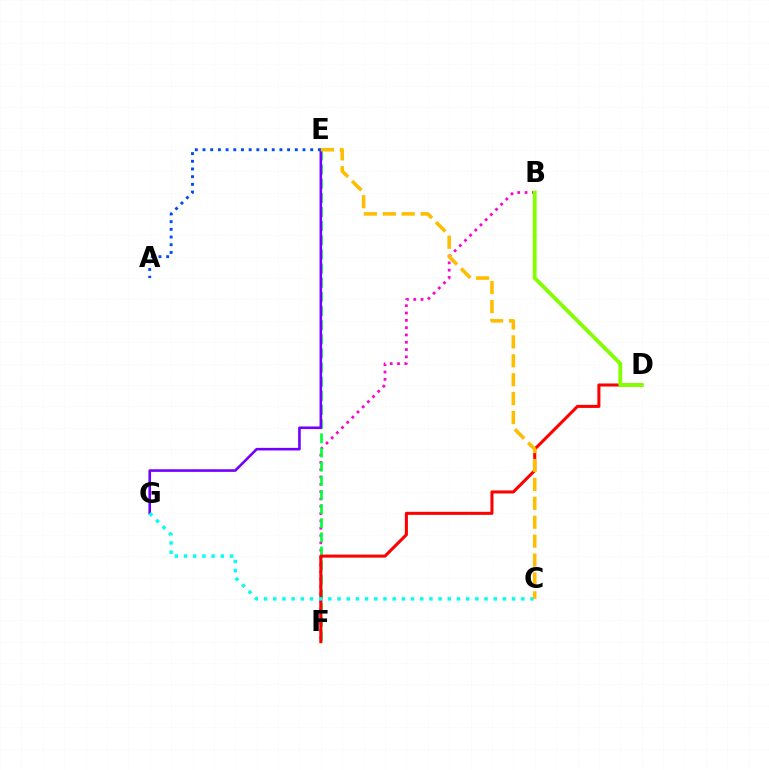{('B', 'F'): [{'color': '#ff00cf', 'line_style': 'dotted', 'thickness': 1.99}], ('E', 'F'): [{'color': '#00ff39', 'line_style': 'dashed', 'thickness': 1.92}], ('D', 'F'): [{'color': '#ff0000', 'line_style': 'solid', 'thickness': 2.2}], ('E', 'G'): [{'color': '#7200ff', 'line_style': 'solid', 'thickness': 1.88}], ('A', 'E'): [{'color': '#004bff', 'line_style': 'dotted', 'thickness': 2.09}], ('B', 'D'): [{'color': '#84ff00', 'line_style': 'solid', 'thickness': 2.78}], ('C', 'G'): [{'color': '#00fff6', 'line_style': 'dotted', 'thickness': 2.5}], ('C', 'E'): [{'color': '#ffbd00', 'line_style': 'dashed', 'thickness': 2.57}]}